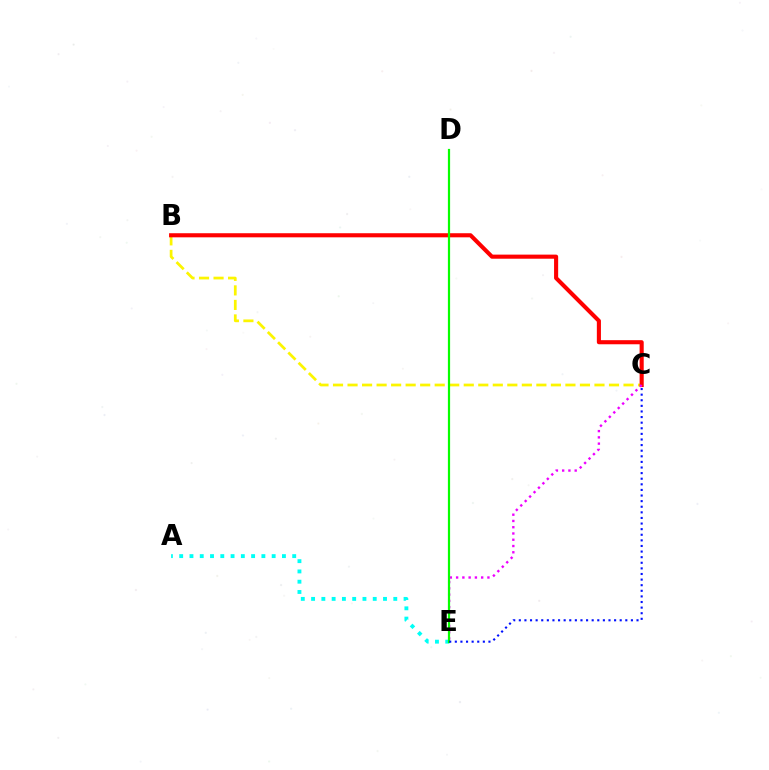{('B', 'C'): [{'color': '#fcf500', 'line_style': 'dashed', 'thickness': 1.97}, {'color': '#ff0000', 'line_style': 'solid', 'thickness': 2.95}], ('A', 'E'): [{'color': '#00fff6', 'line_style': 'dotted', 'thickness': 2.79}], ('C', 'E'): [{'color': '#ee00ff', 'line_style': 'dotted', 'thickness': 1.7}, {'color': '#0010ff', 'line_style': 'dotted', 'thickness': 1.52}], ('D', 'E'): [{'color': '#08ff00', 'line_style': 'solid', 'thickness': 1.59}]}